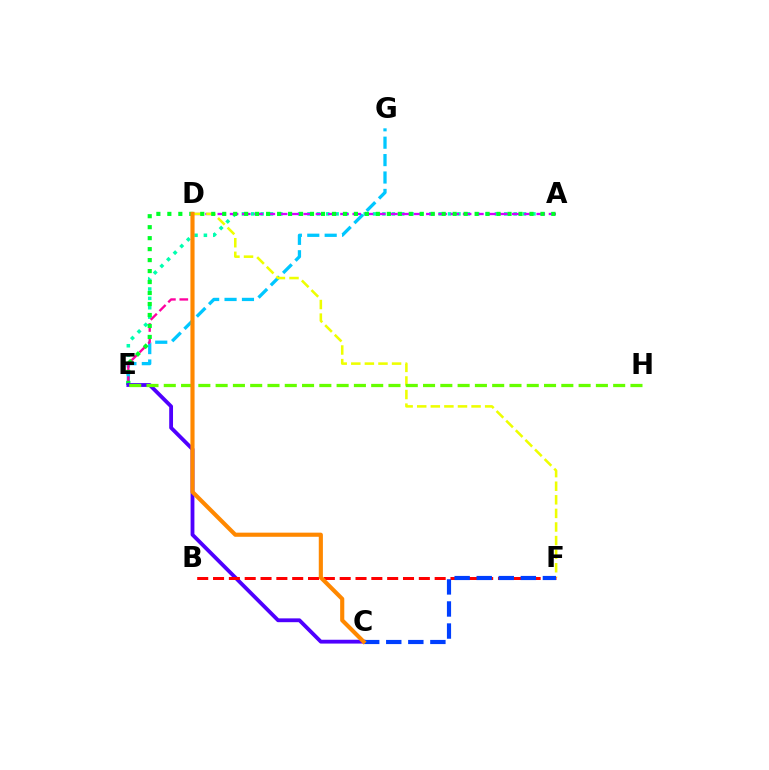{('A', 'E'): [{'color': '#00ffaf', 'line_style': 'dotted', 'thickness': 2.55}, {'color': '#00ff27', 'line_style': 'dotted', 'thickness': 2.98}], ('E', 'G'): [{'color': '#00c7ff', 'line_style': 'dashed', 'thickness': 2.36}], ('D', 'E'): [{'color': '#ff00a0', 'line_style': 'dashed', 'thickness': 1.68}], ('A', 'D'): [{'color': '#d600ff', 'line_style': 'dashed', 'thickness': 1.67}], ('D', 'F'): [{'color': '#eeff00', 'line_style': 'dashed', 'thickness': 1.85}], ('C', 'E'): [{'color': '#4f00ff', 'line_style': 'solid', 'thickness': 2.75}], ('B', 'F'): [{'color': '#ff0000', 'line_style': 'dashed', 'thickness': 2.15}], ('C', 'F'): [{'color': '#003fff', 'line_style': 'dashed', 'thickness': 3.0}], ('E', 'H'): [{'color': '#66ff00', 'line_style': 'dashed', 'thickness': 2.35}], ('C', 'D'): [{'color': '#ff8800', 'line_style': 'solid', 'thickness': 2.97}]}